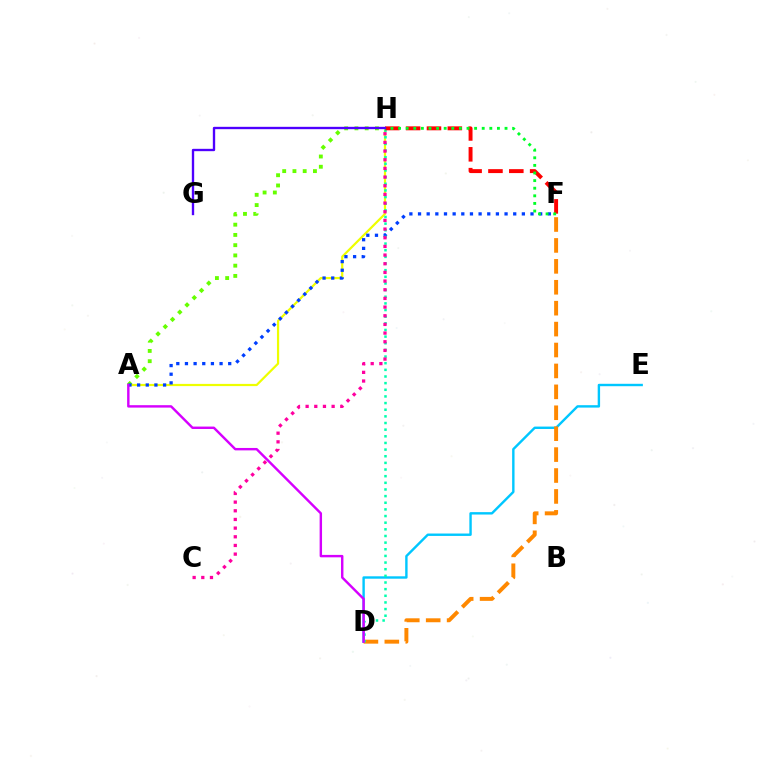{('D', 'E'): [{'color': '#00c7ff', 'line_style': 'solid', 'thickness': 1.73}], ('D', 'F'): [{'color': '#ff8800', 'line_style': 'dashed', 'thickness': 2.84}], ('A', 'H'): [{'color': '#eeff00', 'line_style': 'solid', 'thickness': 1.59}, {'color': '#66ff00', 'line_style': 'dotted', 'thickness': 2.78}], ('A', 'F'): [{'color': '#003fff', 'line_style': 'dotted', 'thickness': 2.35}], ('D', 'H'): [{'color': '#00ffaf', 'line_style': 'dotted', 'thickness': 1.81}], ('F', 'H'): [{'color': '#ff0000', 'line_style': 'dashed', 'thickness': 2.83}, {'color': '#00ff27', 'line_style': 'dotted', 'thickness': 2.07}], ('G', 'H'): [{'color': '#4f00ff', 'line_style': 'solid', 'thickness': 1.69}], ('A', 'D'): [{'color': '#d600ff', 'line_style': 'solid', 'thickness': 1.74}], ('C', 'H'): [{'color': '#ff00a0', 'line_style': 'dotted', 'thickness': 2.35}]}